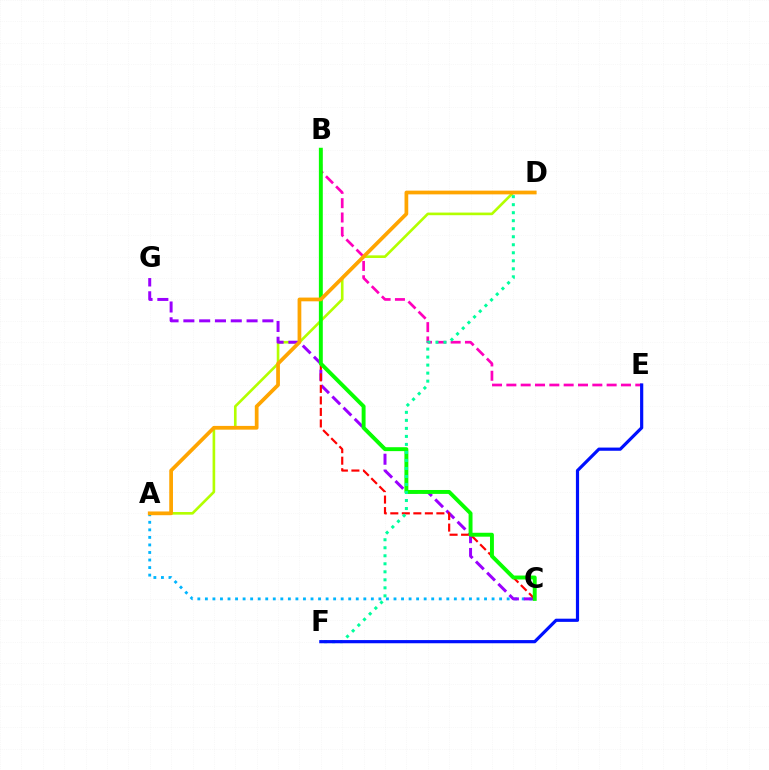{('A', 'C'): [{'color': '#00b5ff', 'line_style': 'dotted', 'thickness': 2.05}], ('B', 'E'): [{'color': '#ff00bd', 'line_style': 'dashed', 'thickness': 1.95}], ('A', 'D'): [{'color': '#b3ff00', 'line_style': 'solid', 'thickness': 1.9}, {'color': '#ffa500', 'line_style': 'solid', 'thickness': 2.69}], ('C', 'G'): [{'color': '#9b00ff', 'line_style': 'dashed', 'thickness': 2.15}], ('B', 'C'): [{'color': '#ff0000', 'line_style': 'dashed', 'thickness': 1.57}, {'color': '#08ff00', 'line_style': 'solid', 'thickness': 2.82}], ('D', 'F'): [{'color': '#00ff9d', 'line_style': 'dotted', 'thickness': 2.18}], ('E', 'F'): [{'color': '#0010ff', 'line_style': 'solid', 'thickness': 2.3}]}